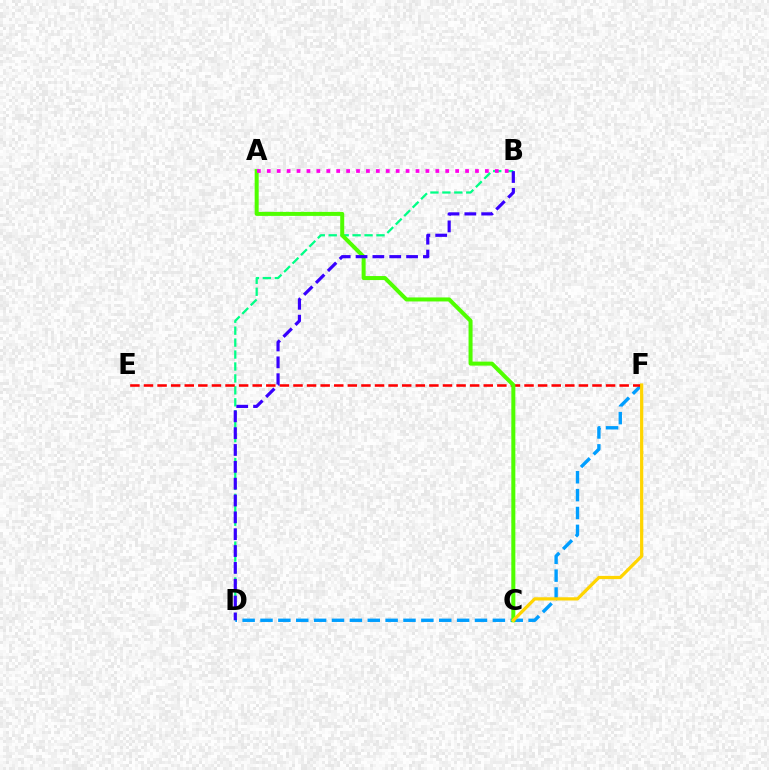{('D', 'F'): [{'color': '#009eff', 'line_style': 'dashed', 'thickness': 2.43}], ('B', 'D'): [{'color': '#00ff86', 'line_style': 'dashed', 'thickness': 1.62}, {'color': '#3700ff', 'line_style': 'dashed', 'thickness': 2.29}], ('E', 'F'): [{'color': '#ff0000', 'line_style': 'dashed', 'thickness': 1.85}], ('A', 'C'): [{'color': '#4fff00', 'line_style': 'solid', 'thickness': 2.89}], ('C', 'F'): [{'color': '#ffd500', 'line_style': 'solid', 'thickness': 2.32}], ('A', 'B'): [{'color': '#ff00ed', 'line_style': 'dotted', 'thickness': 2.69}]}